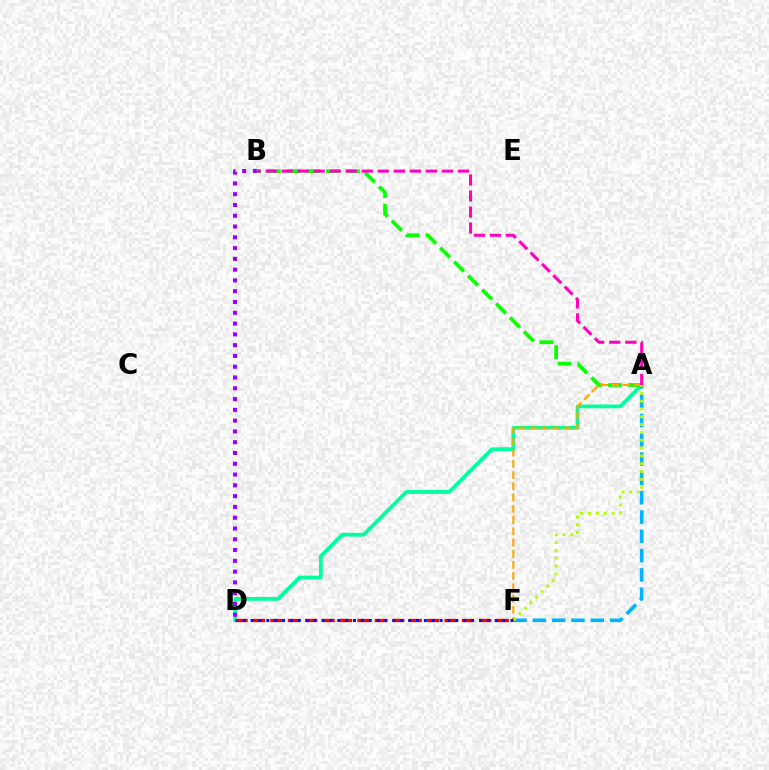{('A', 'D'): [{'color': '#00ff9d', 'line_style': 'solid', 'thickness': 2.71}], ('B', 'D'): [{'color': '#9b00ff', 'line_style': 'dotted', 'thickness': 2.93}], ('A', 'B'): [{'color': '#08ff00', 'line_style': 'dashed', 'thickness': 2.69}, {'color': '#ff00bd', 'line_style': 'dashed', 'thickness': 2.18}], ('A', 'F'): [{'color': '#00b5ff', 'line_style': 'dashed', 'thickness': 2.62}, {'color': '#b3ff00', 'line_style': 'dotted', 'thickness': 2.13}, {'color': '#ffa500', 'line_style': 'dashed', 'thickness': 1.52}], ('D', 'F'): [{'color': '#ff0000', 'line_style': 'dashed', 'thickness': 2.37}, {'color': '#0010ff', 'line_style': 'dotted', 'thickness': 2.14}]}